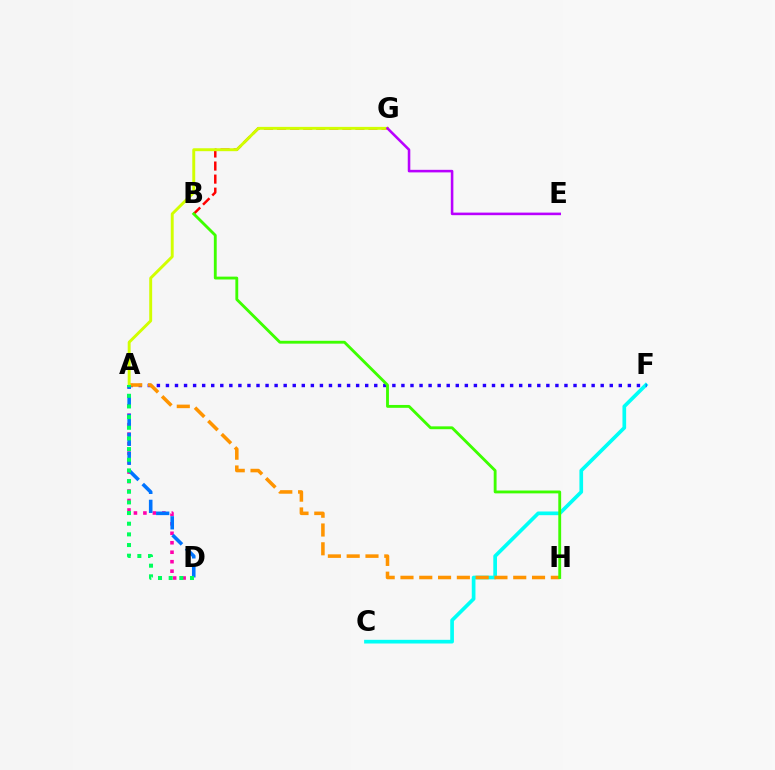{('A', 'D'): [{'color': '#ff00ac', 'line_style': 'dotted', 'thickness': 2.57}, {'color': '#0074ff', 'line_style': 'dashed', 'thickness': 2.58}, {'color': '#00ff5c', 'line_style': 'dotted', 'thickness': 2.9}], ('C', 'F'): [{'color': '#00fff6', 'line_style': 'solid', 'thickness': 2.65}], ('A', 'F'): [{'color': '#2500ff', 'line_style': 'dotted', 'thickness': 2.46}], ('A', 'H'): [{'color': '#ff9400', 'line_style': 'dashed', 'thickness': 2.55}], ('B', 'G'): [{'color': '#ff0000', 'line_style': 'dashed', 'thickness': 1.77}], ('A', 'G'): [{'color': '#d1ff00', 'line_style': 'solid', 'thickness': 2.1}], ('B', 'H'): [{'color': '#3dff00', 'line_style': 'solid', 'thickness': 2.05}], ('E', 'G'): [{'color': '#b900ff', 'line_style': 'solid', 'thickness': 1.85}]}